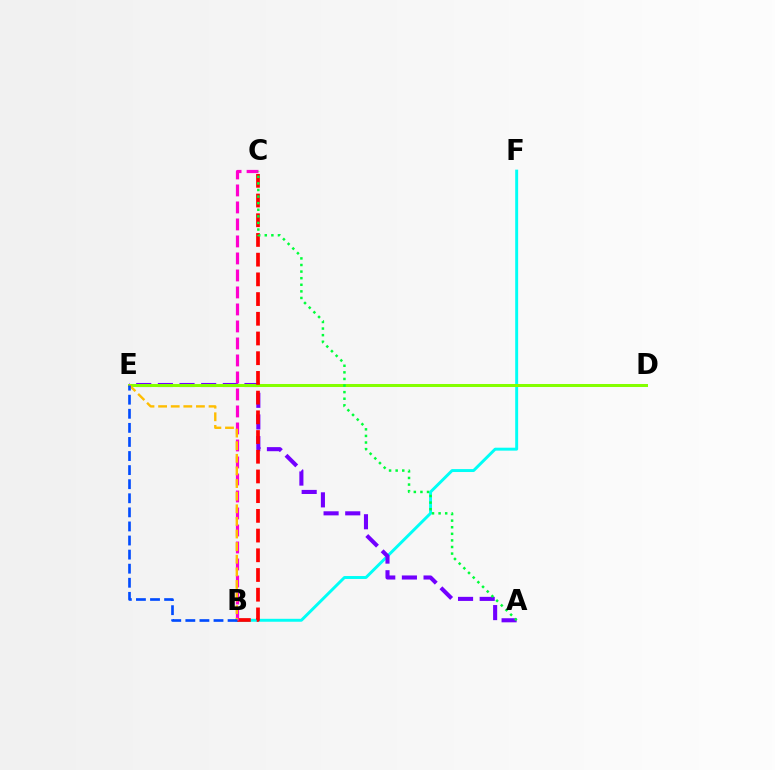{('B', 'F'): [{'color': '#00fff6', 'line_style': 'solid', 'thickness': 2.12}], ('A', 'E'): [{'color': '#7200ff', 'line_style': 'dashed', 'thickness': 2.94}], ('D', 'E'): [{'color': '#84ff00', 'line_style': 'solid', 'thickness': 2.17}], ('B', 'C'): [{'color': '#ff0000', 'line_style': 'dashed', 'thickness': 2.68}, {'color': '#ff00cf', 'line_style': 'dashed', 'thickness': 2.31}], ('A', 'C'): [{'color': '#00ff39', 'line_style': 'dotted', 'thickness': 1.79}], ('B', 'E'): [{'color': '#ffbd00', 'line_style': 'dashed', 'thickness': 1.71}, {'color': '#004bff', 'line_style': 'dashed', 'thickness': 1.91}]}